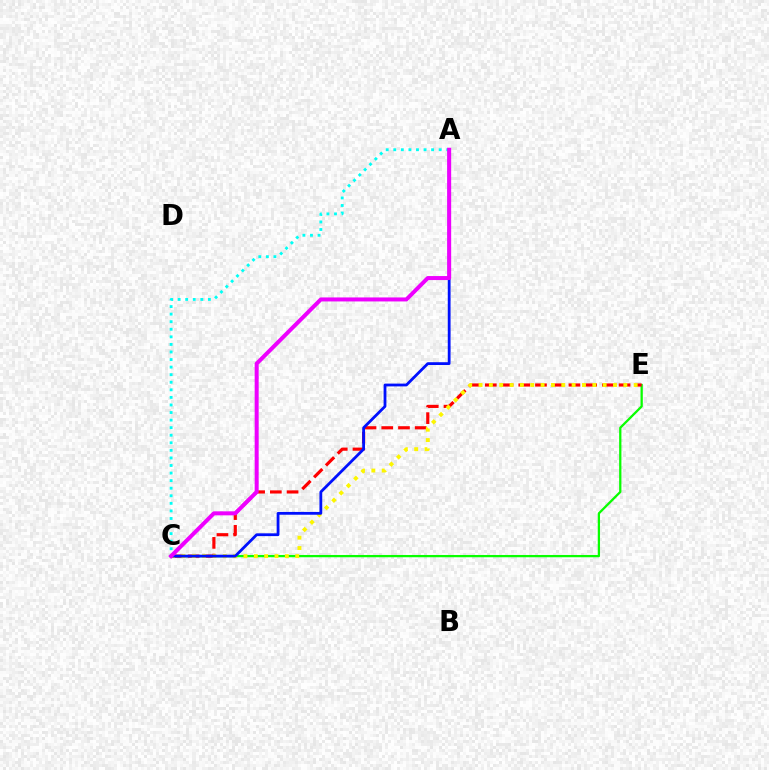{('C', 'E'): [{'color': '#08ff00', 'line_style': 'solid', 'thickness': 1.63}, {'color': '#ff0000', 'line_style': 'dashed', 'thickness': 2.27}, {'color': '#fcf500', 'line_style': 'dotted', 'thickness': 2.81}], ('A', 'C'): [{'color': '#00fff6', 'line_style': 'dotted', 'thickness': 2.06}, {'color': '#0010ff', 'line_style': 'solid', 'thickness': 2.01}, {'color': '#ee00ff', 'line_style': 'solid', 'thickness': 2.88}]}